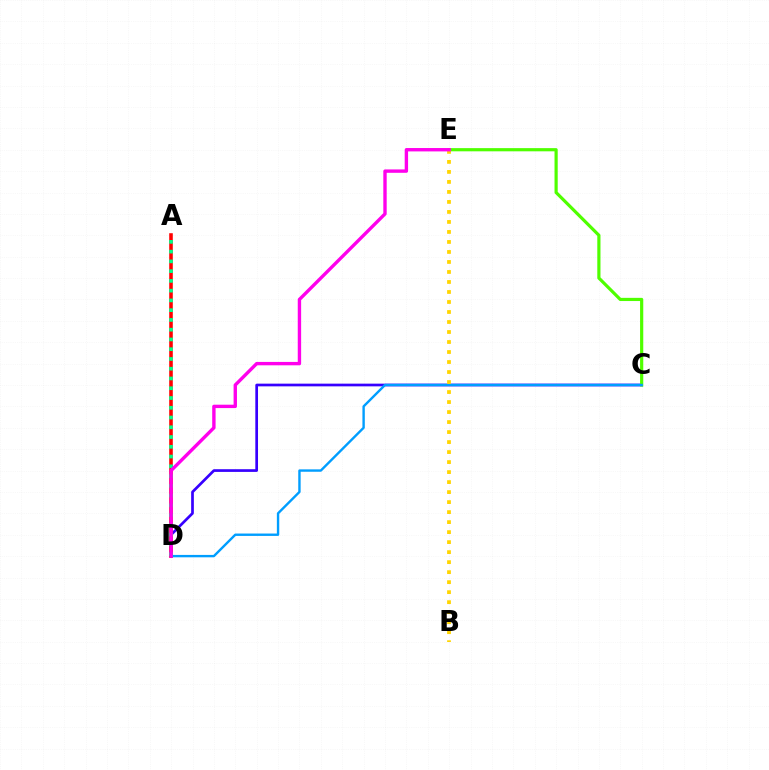{('C', 'D'): [{'color': '#3700ff', 'line_style': 'solid', 'thickness': 1.94}, {'color': '#009eff', 'line_style': 'solid', 'thickness': 1.72}], ('A', 'D'): [{'color': '#ff0000', 'line_style': 'solid', 'thickness': 2.57}, {'color': '#00ff86', 'line_style': 'dotted', 'thickness': 2.65}], ('C', 'E'): [{'color': '#4fff00', 'line_style': 'solid', 'thickness': 2.29}], ('B', 'E'): [{'color': '#ffd500', 'line_style': 'dotted', 'thickness': 2.72}], ('D', 'E'): [{'color': '#ff00ed', 'line_style': 'solid', 'thickness': 2.43}]}